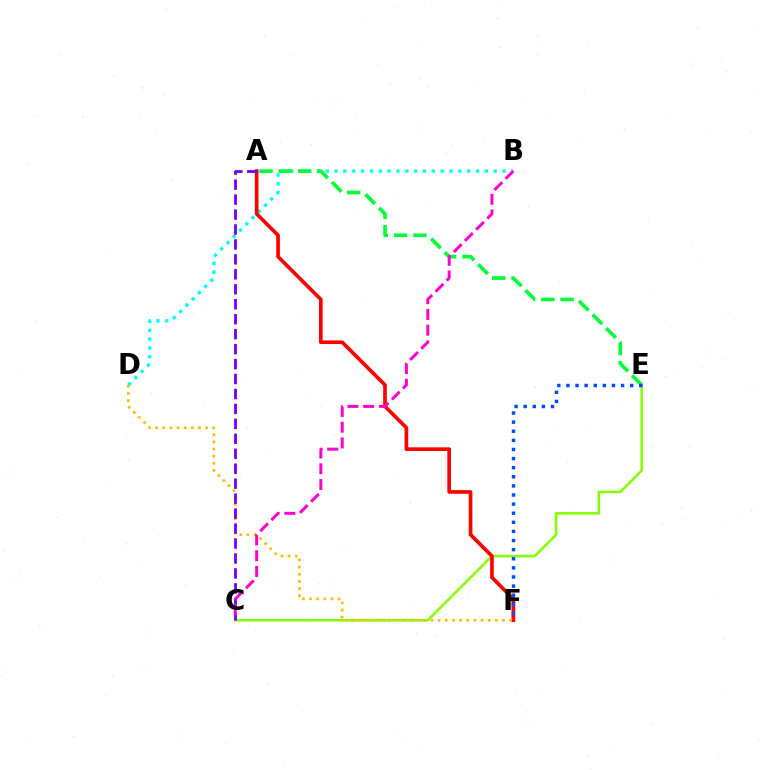{('B', 'D'): [{'color': '#00fff6', 'line_style': 'dotted', 'thickness': 2.4}], ('A', 'E'): [{'color': '#00ff39', 'line_style': 'dashed', 'thickness': 2.62}], ('C', 'E'): [{'color': '#84ff00', 'line_style': 'solid', 'thickness': 1.84}], ('A', 'F'): [{'color': '#ff0000', 'line_style': 'solid', 'thickness': 2.65}], ('D', 'F'): [{'color': '#ffbd00', 'line_style': 'dotted', 'thickness': 1.94}], ('A', 'C'): [{'color': '#7200ff', 'line_style': 'dashed', 'thickness': 2.03}], ('E', 'F'): [{'color': '#004bff', 'line_style': 'dotted', 'thickness': 2.47}], ('B', 'C'): [{'color': '#ff00cf', 'line_style': 'dashed', 'thickness': 2.14}]}